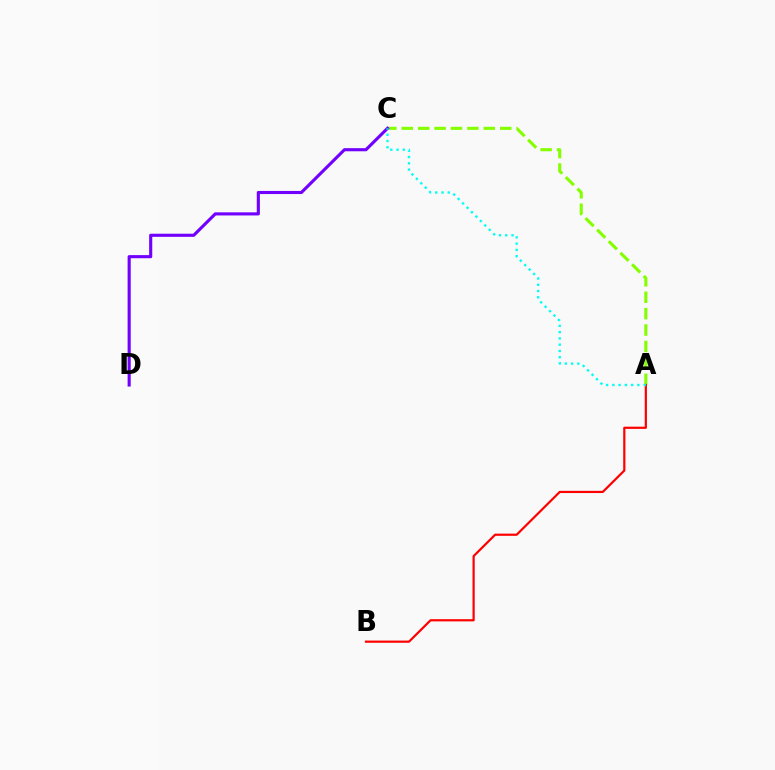{('A', 'C'): [{'color': '#84ff00', 'line_style': 'dashed', 'thickness': 2.23}, {'color': '#00fff6', 'line_style': 'dotted', 'thickness': 1.7}], ('A', 'B'): [{'color': '#ff0000', 'line_style': 'solid', 'thickness': 1.58}], ('C', 'D'): [{'color': '#7200ff', 'line_style': 'solid', 'thickness': 2.25}]}